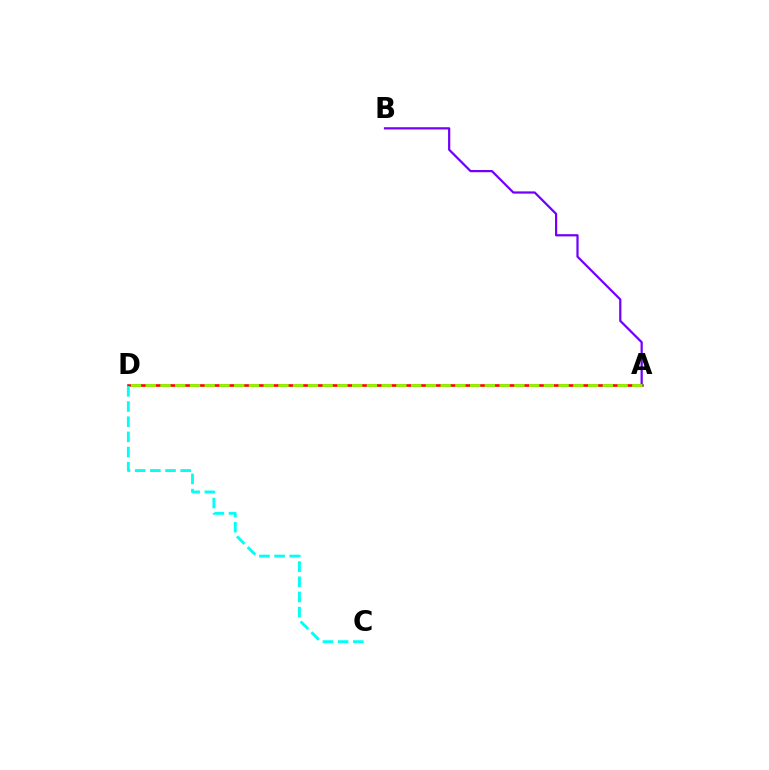{('A', 'D'): [{'color': '#ff0000', 'line_style': 'solid', 'thickness': 1.87}, {'color': '#84ff00', 'line_style': 'dashed', 'thickness': 2.0}], ('C', 'D'): [{'color': '#00fff6', 'line_style': 'dashed', 'thickness': 2.06}], ('A', 'B'): [{'color': '#7200ff', 'line_style': 'solid', 'thickness': 1.6}]}